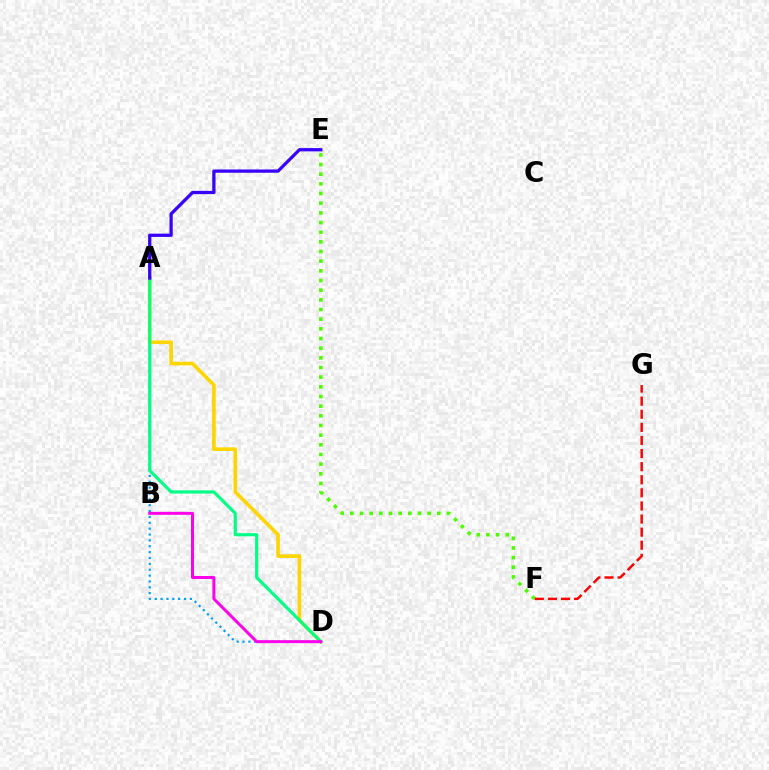{('E', 'F'): [{'color': '#4fff00', 'line_style': 'dotted', 'thickness': 2.63}], ('A', 'D'): [{'color': '#009eff', 'line_style': 'dotted', 'thickness': 1.59}, {'color': '#ffd500', 'line_style': 'solid', 'thickness': 2.61}, {'color': '#00ff86', 'line_style': 'solid', 'thickness': 2.28}], ('B', 'D'): [{'color': '#ff00ed', 'line_style': 'solid', 'thickness': 2.15}], ('F', 'G'): [{'color': '#ff0000', 'line_style': 'dashed', 'thickness': 1.78}], ('A', 'E'): [{'color': '#3700ff', 'line_style': 'solid', 'thickness': 2.35}]}